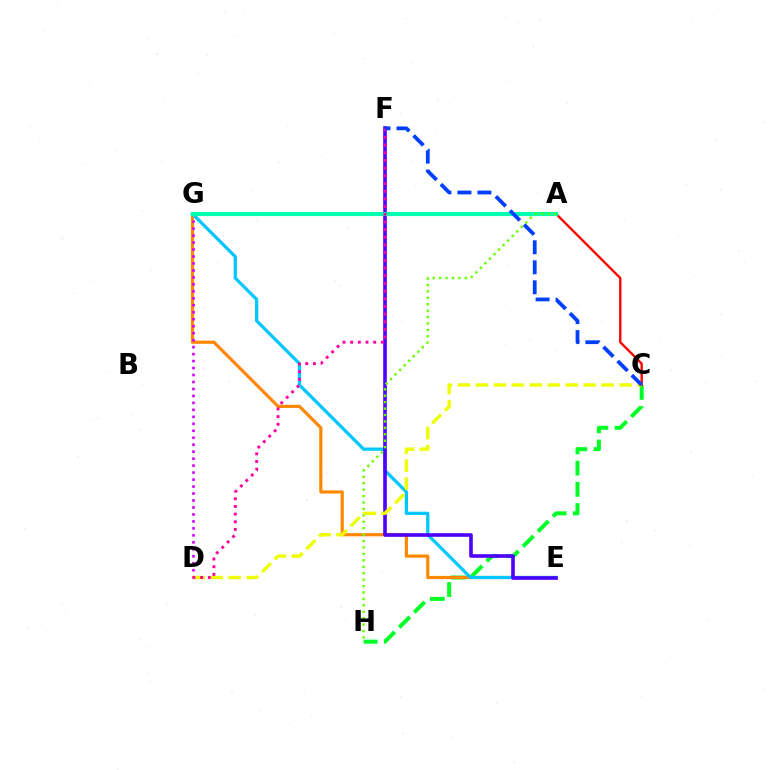{('C', 'H'): [{'color': '#00ff27', 'line_style': 'dashed', 'thickness': 2.88}], ('A', 'C'): [{'color': '#ff0000', 'line_style': 'solid', 'thickness': 1.69}], ('E', 'G'): [{'color': '#ff8800', 'line_style': 'solid', 'thickness': 2.29}, {'color': '#00c7ff', 'line_style': 'solid', 'thickness': 2.35}], ('D', 'G'): [{'color': '#d600ff', 'line_style': 'dotted', 'thickness': 1.89}], ('E', 'F'): [{'color': '#4f00ff', 'line_style': 'solid', 'thickness': 2.6}], ('A', 'G'): [{'color': '#00ffaf', 'line_style': 'solid', 'thickness': 2.99}], ('A', 'H'): [{'color': '#66ff00', 'line_style': 'dotted', 'thickness': 1.75}], ('C', 'D'): [{'color': '#eeff00', 'line_style': 'dashed', 'thickness': 2.44}], ('D', 'F'): [{'color': '#ff00a0', 'line_style': 'dotted', 'thickness': 2.09}], ('C', 'F'): [{'color': '#003fff', 'line_style': 'dashed', 'thickness': 2.72}]}